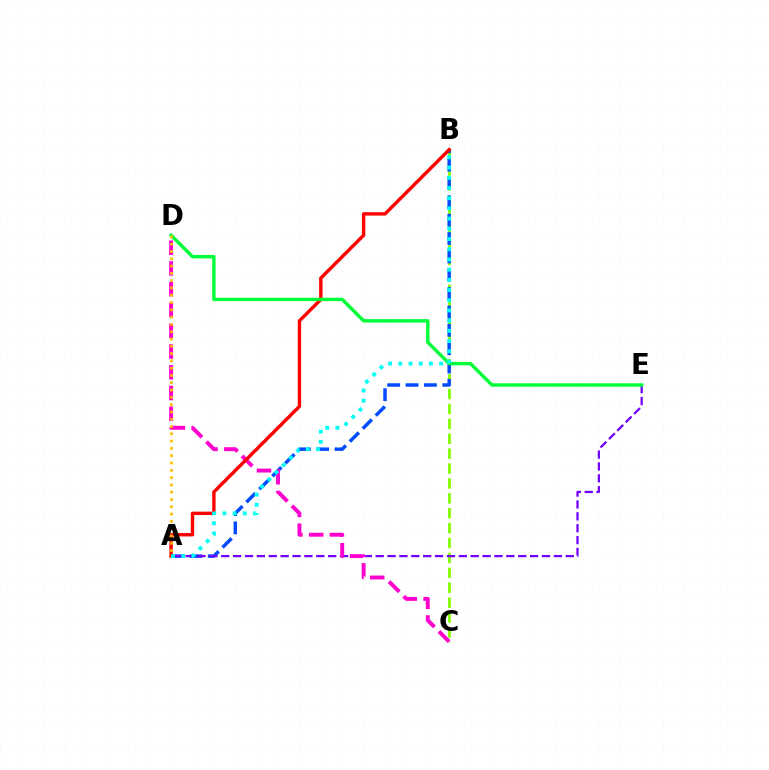{('B', 'C'): [{'color': '#84ff00', 'line_style': 'dashed', 'thickness': 2.02}], ('A', 'B'): [{'color': '#004bff', 'line_style': 'dashed', 'thickness': 2.49}, {'color': '#ff0000', 'line_style': 'solid', 'thickness': 2.44}, {'color': '#00fff6', 'line_style': 'dotted', 'thickness': 2.77}], ('A', 'E'): [{'color': '#7200ff', 'line_style': 'dashed', 'thickness': 1.61}], ('C', 'D'): [{'color': '#ff00cf', 'line_style': 'dashed', 'thickness': 2.82}], ('D', 'E'): [{'color': '#00ff39', 'line_style': 'solid', 'thickness': 2.46}], ('A', 'D'): [{'color': '#ffbd00', 'line_style': 'dotted', 'thickness': 1.98}]}